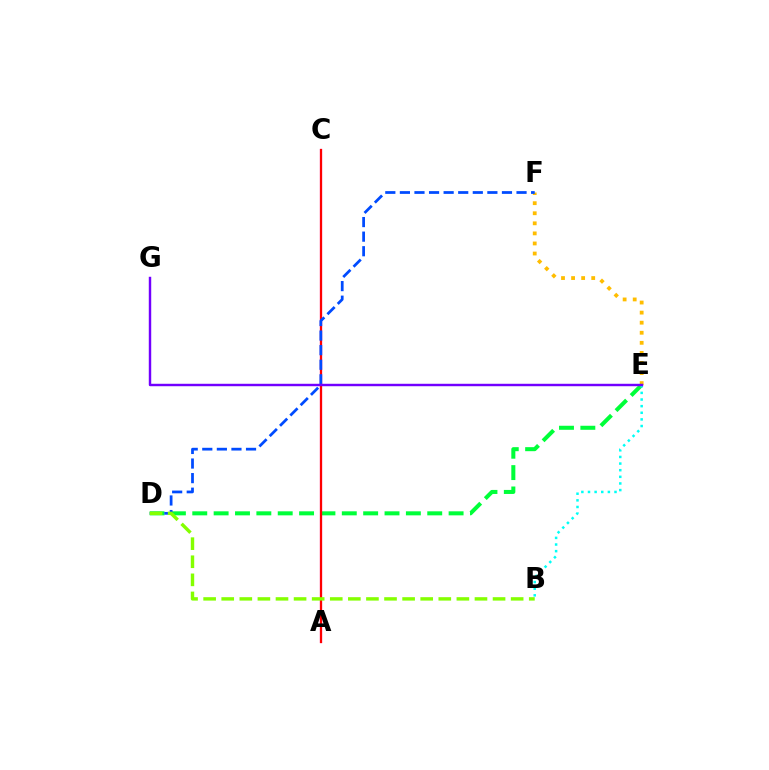{('E', 'F'): [{'color': '#ffbd00', 'line_style': 'dotted', 'thickness': 2.74}], ('D', 'E'): [{'color': '#00ff39', 'line_style': 'dashed', 'thickness': 2.9}], ('A', 'C'): [{'color': '#ff00cf', 'line_style': 'solid', 'thickness': 1.56}, {'color': '#ff0000', 'line_style': 'solid', 'thickness': 1.57}], ('B', 'E'): [{'color': '#00fff6', 'line_style': 'dotted', 'thickness': 1.8}], ('D', 'F'): [{'color': '#004bff', 'line_style': 'dashed', 'thickness': 1.98}], ('B', 'D'): [{'color': '#84ff00', 'line_style': 'dashed', 'thickness': 2.46}], ('E', 'G'): [{'color': '#7200ff', 'line_style': 'solid', 'thickness': 1.76}]}